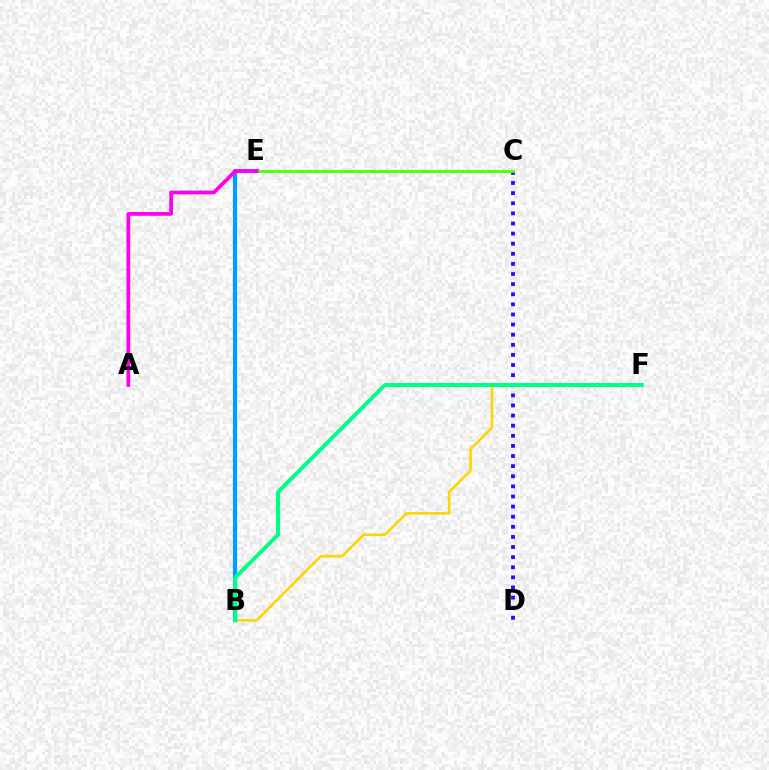{('C', 'D'): [{'color': '#3700ff', 'line_style': 'dotted', 'thickness': 2.75}], ('B', 'F'): [{'color': '#ffd500', 'line_style': 'solid', 'thickness': 1.87}, {'color': '#00ff86', 'line_style': 'solid', 'thickness': 2.88}], ('B', 'E'): [{'color': '#ff0000', 'line_style': 'dotted', 'thickness': 2.04}, {'color': '#009eff', 'line_style': 'solid', 'thickness': 3.0}], ('C', 'E'): [{'color': '#4fff00', 'line_style': 'solid', 'thickness': 2.02}], ('A', 'E'): [{'color': '#ff00ed', 'line_style': 'solid', 'thickness': 2.71}]}